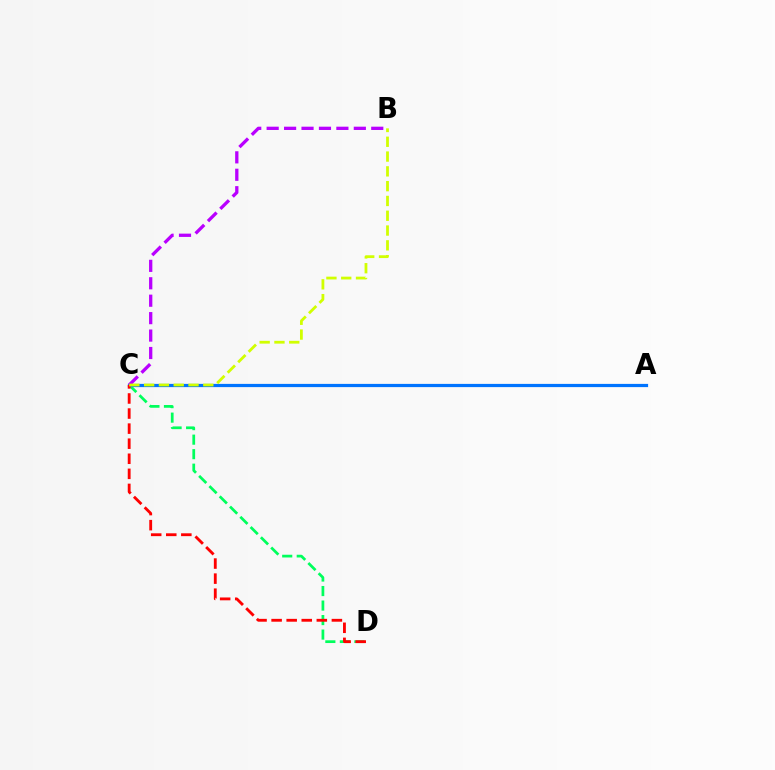{('C', 'D'): [{'color': '#00ff5c', 'line_style': 'dashed', 'thickness': 1.97}, {'color': '#ff0000', 'line_style': 'dashed', 'thickness': 2.05}], ('A', 'C'): [{'color': '#0074ff', 'line_style': 'solid', 'thickness': 2.32}], ('B', 'C'): [{'color': '#b900ff', 'line_style': 'dashed', 'thickness': 2.37}, {'color': '#d1ff00', 'line_style': 'dashed', 'thickness': 2.01}]}